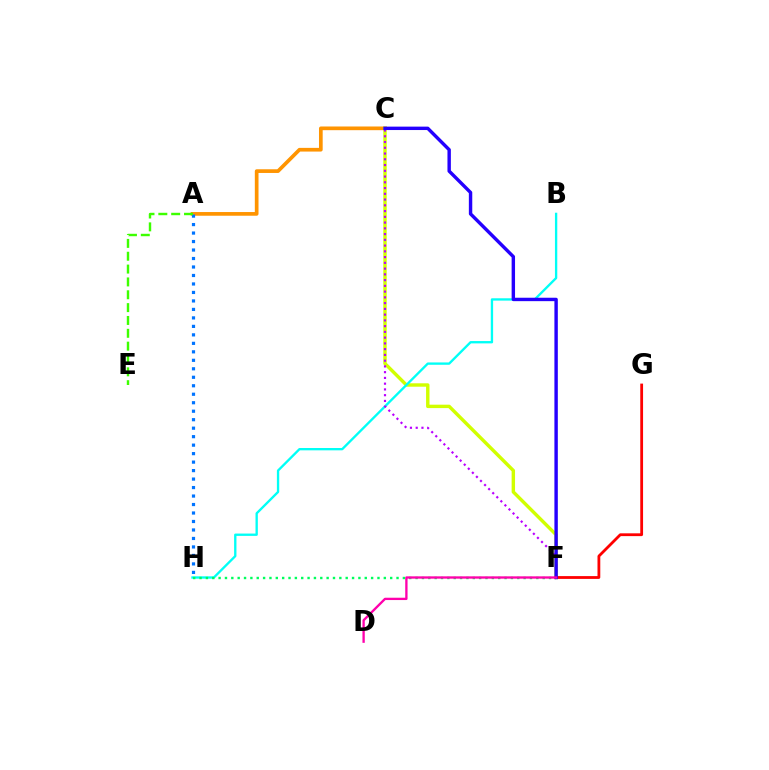{('A', 'C'): [{'color': '#ff9400', 'line_style': 'solid', 'thickness': 2.66}], ('C', 'F'): [{'color': '#d1ff00', 'line_style': 'solid', 'thickness': 2.46}, {'color': '#b900ff', 'line_style': 'dotted', 'thickness': 1.56}, {'color': '#2500ff', 'line_style': 'solid', 'thickness': 2.46}], ('B', 'H'): [{'color': '#00fff6', 'line_style': 'solid', 'thickness': 1.68}], ('F', 'H'): [{'color': '#00ff5c', 'line_style': 'dotted', 'thickness': 1.73}], ('F', 'G'): [{'color': '#ff0000', 'line_style': 'solid', 'thickness': 2.01}], ('A', 'H'): [{'color': '#0074ff', 'line_style': 'dotted', 'thickness': 2.3}], ('A', 'E'): [{'color': '#3dff00', 'line_style': 'dashed', 'thickness': 1.74}], ('D', 'F'): [{'color': '#ff00ac', 'line_style': 'solid', 'thickness': 1.68}]}